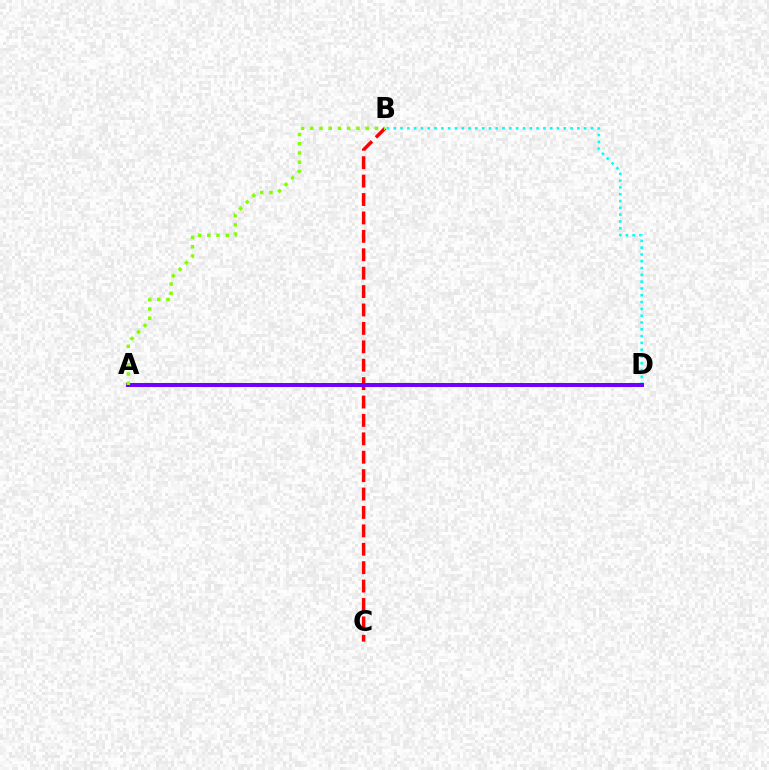{('B', 'D'): [{'color': '#00fff6', 'line_style': 'dotted', 'thickness': 1.85}], ('B', 'C'): [{'color': '#ff0000', 'line_style': 'dashed', 'thickness': 2.5}], ('A', 'D'): [{'color': '#7200ff', 'line_style': 'solid', 'thickness': 2.87}], ('A', 'B'): [{'color': '#84ff00', 'line_style': 'dotted', 'thickness': 2.51}]}